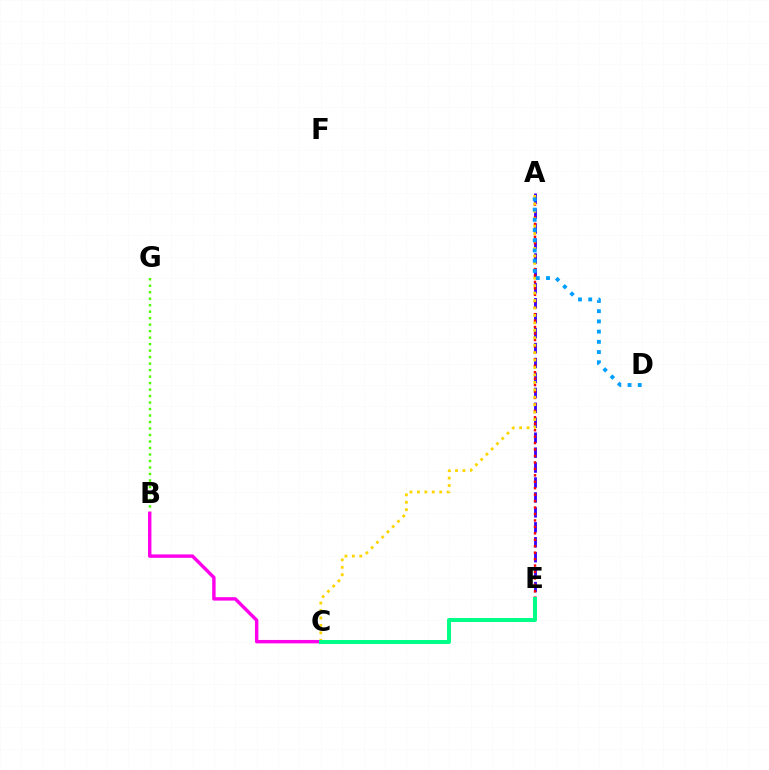{('B', 'G'): [{'color': '#4fff00', 'line_style': 'dotted', 'thickness': 1.76}], ('A', 'E'): [{'color': '#3700ff', 'line_style': 'dashed', 'thickness': 2.03}, {'color': '#ff0000', 'line_style': 'dotted', 'thickness': 1.75}], ('A', 'C'): [{'color': '#ffd500', 'line_style': 'dotted', 'thickness': 2.02}], ('A', 'D'): [{'color': '#009eff', 'line_style': 'dotted', 'thickness': 2.78}], ('B', 'C'): [{'color': '#ff00ed', 'line_style': 'solid', 'thickness': 2.46}], ('C', 'E'): [{'color': '#00ff86', 'line_style': 'solid', 'thickness': 2.86}]}